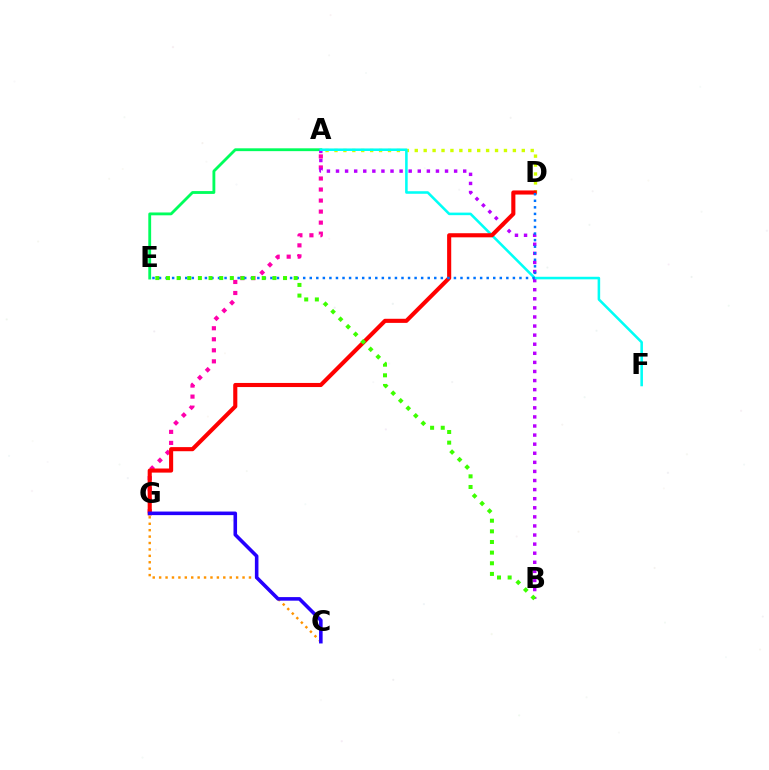{('C', 'G'): [{'color': '#ff9400', 'line_style': 'dotted', 'thickness': 1.74}, {'color': '#2500ff', 'line_style': 'solid', 'thickness': 2.57}], ('A', 'G'): [{'color': '#ff00ac', 'line_style': 'dotted', 'thickness': 3.0}], ('A', 'E'): [{'color': '#00ff5c', 'line_style': 'solid', 'thickness': 2.04}], ('A', 'D'): [{'color': '#d1ff00', 'line_style': 'dotted', 'thickness': 2.42}], ('A', 'B'): [{'color': '#b900ff', 'line_style': 'dotted', 'thickness': 2.47}], ('A', 'F'): [{'color': '#00fff6', 'line_style': 'solid', 'thickness': 1.84}], ('D', 'G'): [{'color': '#ff0000', 'line_style': 'solid', 'thickness': 2.95}], ('D', 'E'): [{'color': '#0074ff', 'line_style': 'dotted', 'thickness': 1.78}], ('B', 'E'): [{'color': '#3dff00', 'line_style': 'dotted', 'thickness': 2.89}]}